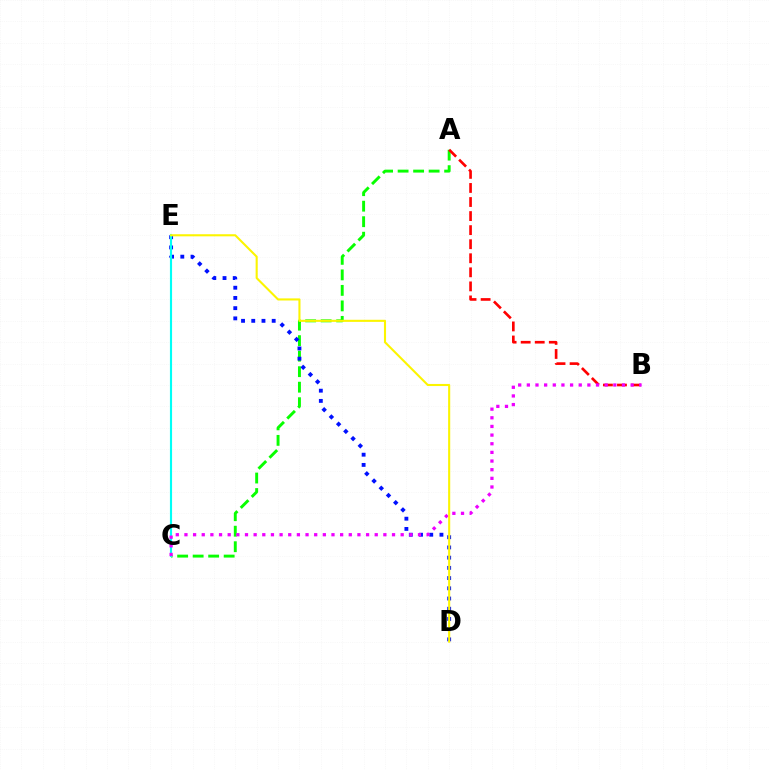{('A', 'C'): [{'color': '#08ff00', 'line_style': 'dashed', 'thickness': 2.11}], ('A', 'B'): [{'color': '#ff0000', 'line_style': 'dashed', 'thickness': 1.91}], ('D', 'E'): [{'color': '#0010ff', 'line_style': 'dotted', 'thickness': 2.78}, {'color': '#fcf500', 'line_style': 'solid', 'thickness': 1.51}], ('C', 'E'): [{'color': '#00fff6', 'line_style': 'solid', 'thickness': 1.54}], ('B', 'C'): [{'color': '#ee00ff', 'line_style': 'dotted', 'thickness': 2.35}]}